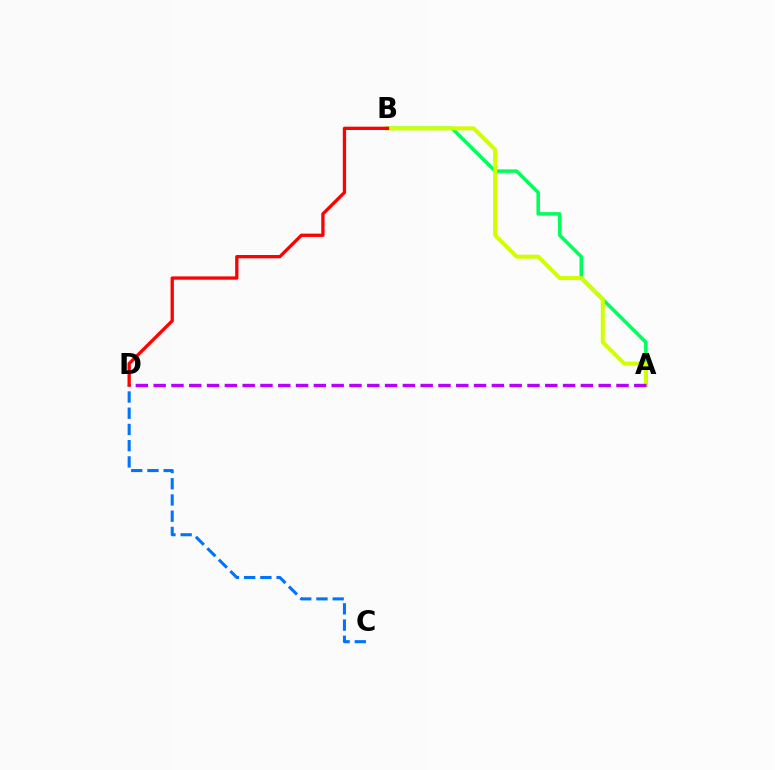{('C', 'D'): [{'color': '#0074ff', 'line_style': 'dashed', 'thickness': 2.2}], ('A', 'B'): [{'color': '#00ff5c', 'line_style': 'solid', 'thickness': 2.54}, {'color': '#d1ff00', 'line_style': 'solid', 'thickness': 2.89}], ('A', 'D'): [{'color': '#b900ff', 'line_style': 'dashed', 'thickness': 2.42}], ('B', 'D'): [{'color': '#ff0000', 'line_style': 'solid', 'thickness': 2.38}]}